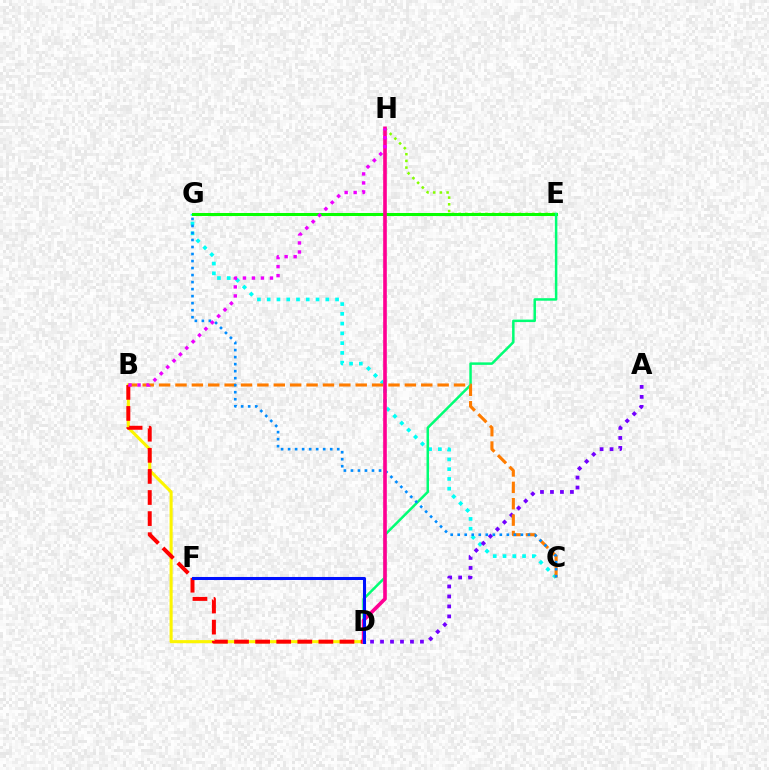{('E', 'H'): [{'color': '#84ff00', 'line_style': 'dotted', 'thickness': 1.82}], ('C', 'G'): [{'color': '#00fff6', 'line_style': 'dotted', 'thickness': 2.65}, {'color': '#008cff', 'line_style': 'dotted', 'thickness': 1.91}], ('A', 'D'): [{'color': '#7200ff', 'line_style': 'dotted', 'thickness': 2.71}], ('E', 'G'): [{'color': '#08ff00', 'line_style': 'solid', 'thickness': 2.18}], ('B', 'D'): [{'color': '#fcf500', 'line_style': 'solid', 'thickness': 2.21}, {'color': '#ff0000', 'line_style': 'dashed', 'thickness': 2.87}], ('D', 'E'): [{'color': '#00ff74', 'line_style': 'solid', 'thickness': 1.8}], ('B', 'C'): [{'color': '#ff7c00', 'line_style': 'dashed', 'thickness': 2.23}], ('D', 'H'): [{'color': '#ff0094', 'line_style': 'solid', 'thickness': 2.62}], ('B', 'H'): [{'color': '#ee00ff', 'line_style': 'dotted', 'thickness': 2.45}], ('D', 'F'): [{'color': '#0010ff', 'line_style': 'solid', 'thickness': 2.19}]}